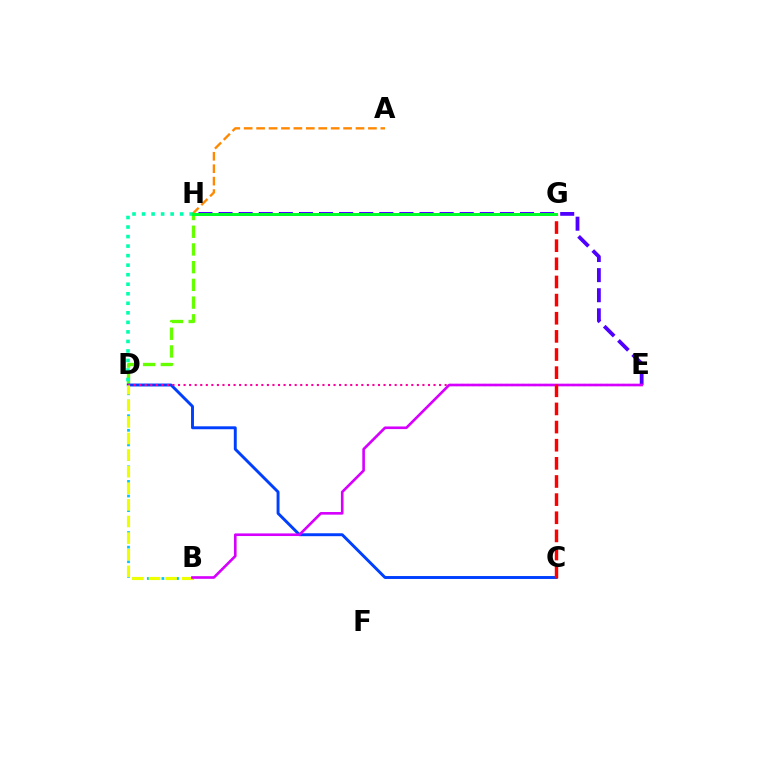{('D', 'H'): [{'color': '#66ff00', 'line_style': 'dashed', 'thickness': 2.41}, {'color': '#00ffaf', 'line_style': 'dotted', 'thickness': 2.59}], ('C', 'D'): [{'color': '#003fff', 'line_style': 'solid', 'thickness': 2.1}], ('D', 'E'): [{'color': '#ff00a0', 'line_style': 'dotted', 'thickness': 1.51}], ('A', 'H'): [{'color': '#ff8800', 'line_style': 'dashed', 'thickness': 1.69}], ('E', 'H'): [{'color': '#4f00ff', 'line_style': 'dashed', 'thickness': 2.73}], ('B', 'D'): [{'color': '#00c7ff', 'line_style': 'dotted', 'thickness': 1.98}, {'color': '#eeff00', 'line_style': 'dashed', 'thickness': 2.26}], ('B', 'E'): [{'color': '#d600ff', 'line_style': 'solid', 'thickness': 1.89}], ('C', 'G'): [{'color': '#ff0000', 'line_style': 'dashed', 'thickness': 2.46}], ('G', 'H'): [{'color': '#00ff27', 'line_style': 'solid', 'thickness': 2.15}]}